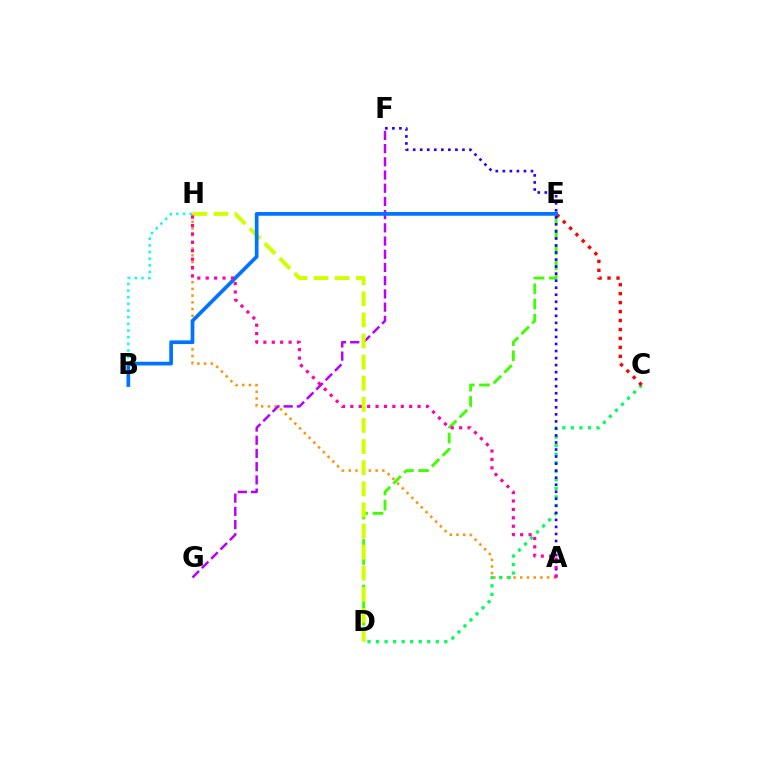{('A', 'H'): [{'color': '#ff9400', 'line_style': 'dotted', 'thickness': 1.82}, {'color': '#ff00ac', 'line_style': 'dotted', 'thickness': 2.28}], ('C', 'D'): [{'color': '#00ff5c', 'line_style': 'dotted', 'thickness': 2.32}], ('D', 'E'): [{'color': '#3dff00', 'line_style': 'dashed', 'thickness': 2.06}], ('C', 'E'): [{'color': '#ff0000', 'line_style': 'dotted', 'thickness': 2.43}], ('F', 'G'): [{'color': '#b900ff', 'line_style': 'dashed', 'thickness': 1.79}], ('D', 'H'): [{'color': '#d1ff00', 'line_style': 'dashed', 'thickness': 2.87}], ('A', 'F'): [{'color': '#2500ff', 'line_style': 'dotted', 'thickness': 1.91}], ('B', 'H'): [{'color': '#00fff6', 'line_style': 'dotted', 'thickness': 1.81}], ('B', 'E'): [{'color': '#0074ff', 'line_style': 'solid', 'thickness': 2.68}]}